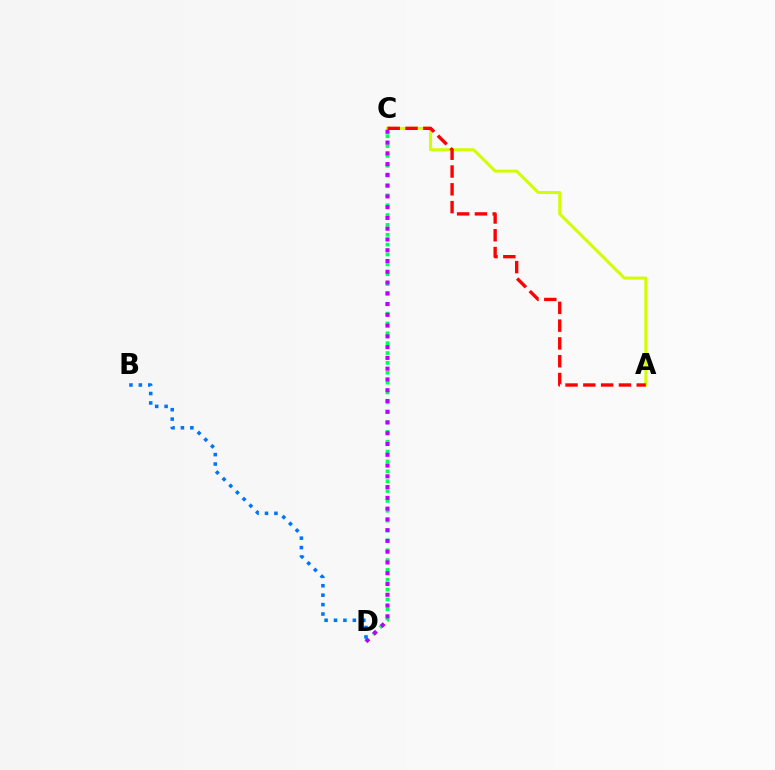{('A', 'C'): [{'color': '#d1ff00', 'line_style': 'solid', 'thickness': 2.17}, {'color': '#ff0000', 'line_style': 'dashed', 'thickness': 2.42}], ('C', 'D'): [{'color': '#00ff5c', 'line_style': 'dotted', 'thickness': 2.68}, {'color': '#b900ff', 'line_style': 'dotted', 'thickness': 2.93}], ('B', 'D'): [{'color': '#0074ff', 'line_style': 'dotted', 'thickness': 2.56}]}